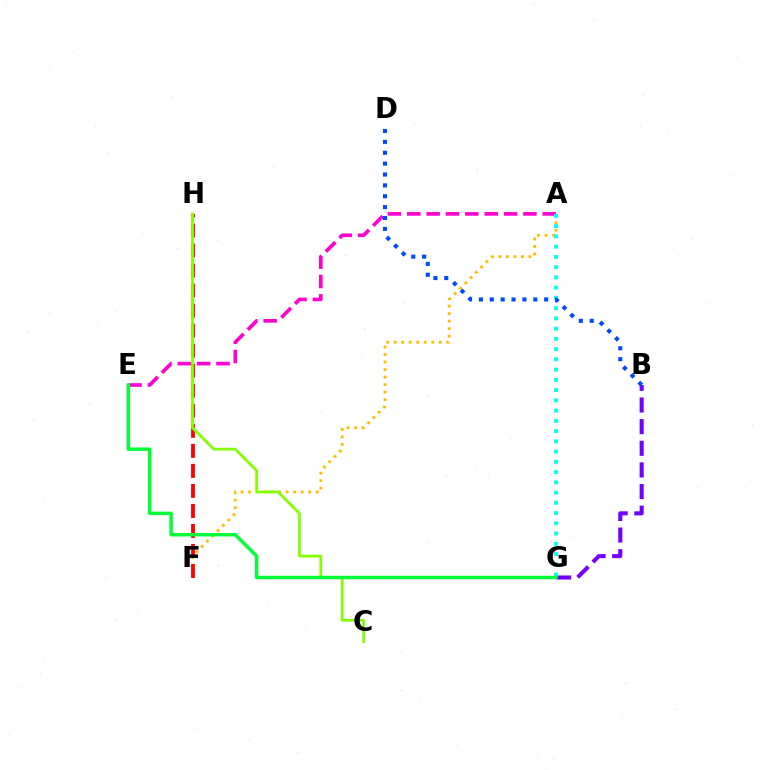{('A', 'E'): [{'color': '#ff00cf', 'line_style': 'dashed', 'thickness': 2.63}], ('B', 'G'): [{'color': '#7200ff', 'line_style': 'dashed', 'thickness': 2.94}], ('A', 'F'): [{'color': '#ffbd00', 'line_style': 'dotted', 'thickness': 2.04}], ('A', 'G'): [{'color': '#00fff6', 'line_style': 'dotted', 'thickness': 2.78}], ('F', 'H'): [{'color': '#ff0000', 'line_style': 'dashed', 'thickness': 2.72}], ('C', 'H'): [{'color': '#84ff00', 'line_style': 'solid', 'thickness': 2.01}], ('E', 'G'): [{'color': '#00ff39', 'line_style': 'solid', 'thickness': 2.48}], ('B', 'D'): [{'color': '#004bff', 'line_style': 'dotted', 'thickness': 2.96}]}